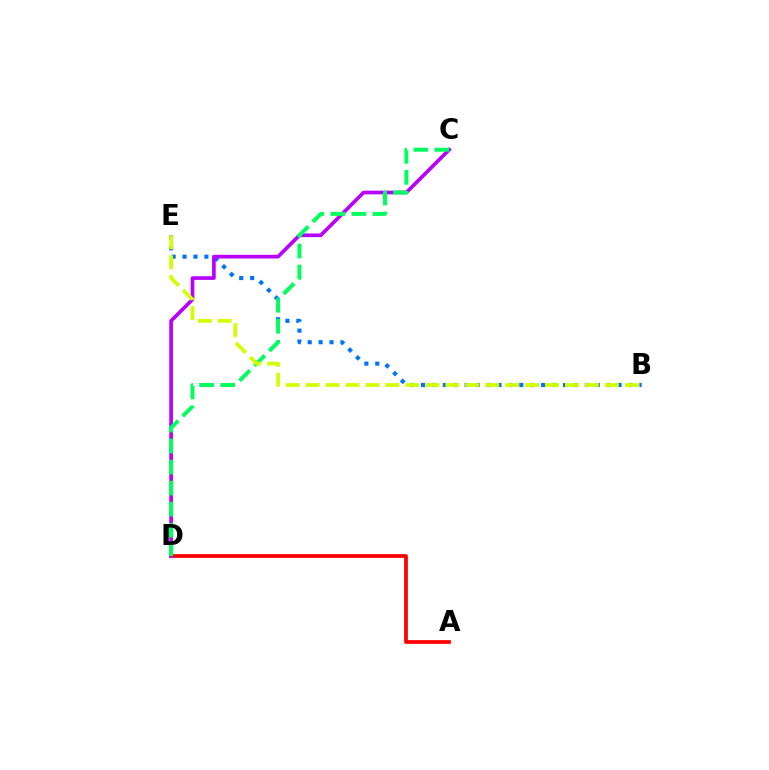{('B', 'E'): [{'color': '#0074ff', 'line_style': 'dotted', 'thickness': 2.97}, {'color': '#d1ff00', 'line_style': 'dashed', 'thickness': 2.71}], ('A', 'D'): [{'color': '#ff0000', 'line_style': 'solid', 'thickness': 2.68}], ('C', 'D'): [{'color': '#b900ff', 'line_style': 'solid', 'thickness': 2.65}, {'color': '#00ff5c', 'line_style': 'dashed', 'thickness': 2.86}]}